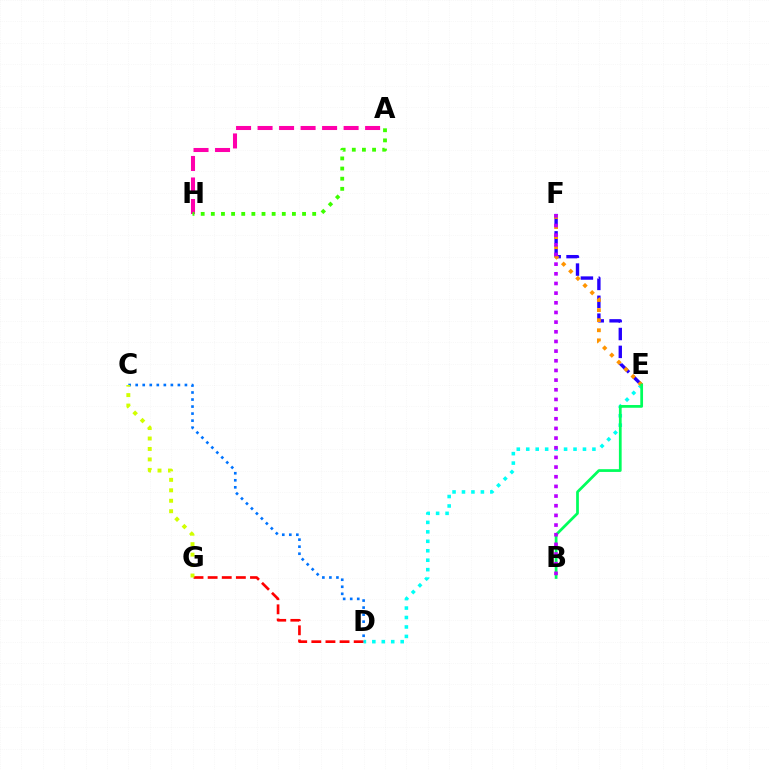{('D', 'G'): [{'color': '#ff0000', 'line_style': 'dashed', 'thickness': 1.92}], ('E', 'F'): [{'color': '#2500ff', 'line_style': 'dashed', 'thickness': 2.43}, {'color': '#ff9400', 'line_style': 'dotted', 'thickness': 2.74}], ('A', 'H'): [{'color': '#ff00ac', 'line_style': 'dashed', 'thickness': 2.92}, {'color': '#3dff00', 'line_style': 'dotted', 'thickness': 2.75}], ('D', 'E'): [{'color': '#00fff6', 'line_style': 'dotted', 'thickness': 2.57}], ('C', 'D'): [{'color': '#0074ff', 'line_style': 'dotted', 'thickness': 1.91}], ('B', 'E'): [{'color': '#00ff5c', 'line_style': 'solid', 'thickness': 1.97}], ('C', 'G'): [{'color': '#d1ff00', 'line_style': 'dotted', 'thickness': 2.84}], ('B', 'F'): [{'color': '#b900ff', 'line_style': 'dotted', 'thickness': 2.63}]}